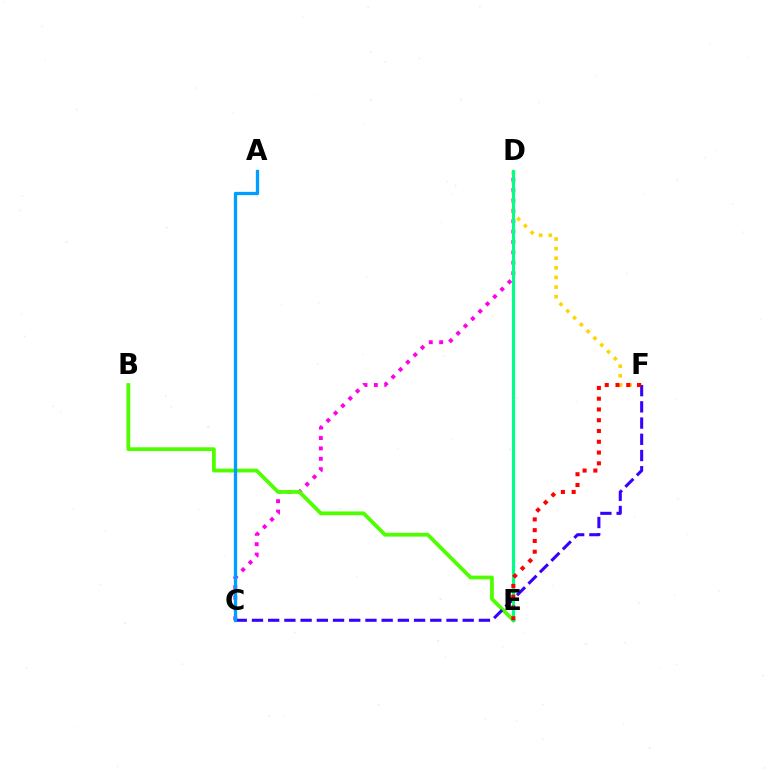{('C', 'D'): [{'color': '#ff00ed', 'line_style': 'dotted', 'thickness': 2.82}], ('B', 'E'): [{'color': '#4fff00', 'line_style': 'solid', 'thickness': 2.72}], ('D', 'F'): [{'color': '#ffd500', 'line_style': 'dotted', 'thickness': 2.61}], ('C', 'F'): [{'color': '#3700ff', 'line_style': 'dashed', 'thickness': 2.2}], ('D', 'E'): [{'color': '#00ff86', 'line_style': 'solid', 'thickness': 2.25}], ('A', 'C'): [{'color': '#009eff', 'line_style': 'solid', 'thickness': 2.38}], ('E', 'F'): [{'color': '#ff0000', 'line_style': 'dotted', 'thickness': 2.93}]}